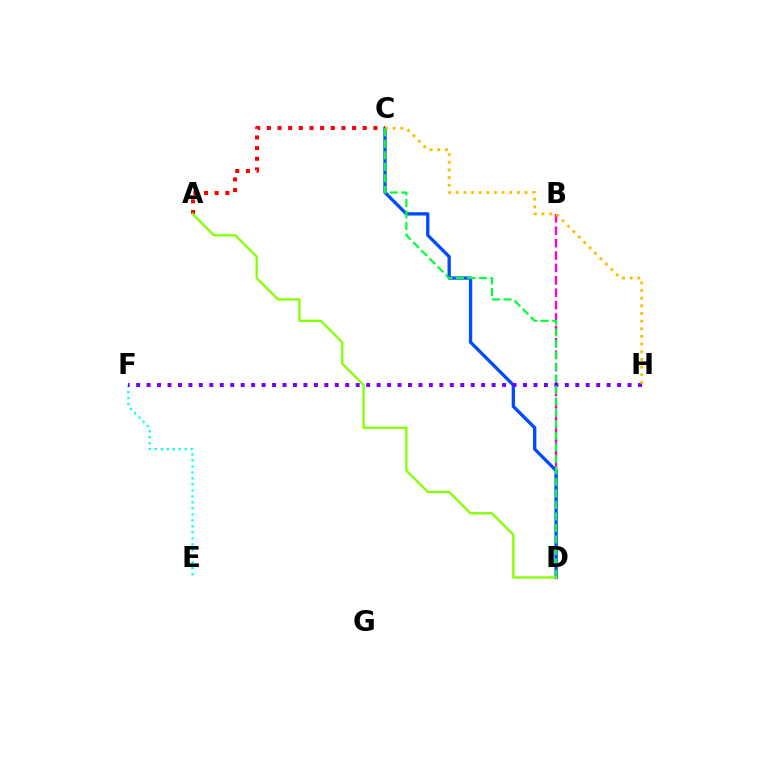{('E', 'F'): [{'color': '#00fff6', 'line_style': 'dotted', 'thickness': 1.63}], ('B', 'D'): [{'color': '#ff00cf', 'line_style': 'dashed', 'thickness': 1.68}], ('C', 'D'): [{'color': '#004bff', 'line_style': 'solid', 'thickness': 2.38}, {'color': '#00ff39', 'line_style': 'dashed', 'thickness': 1.56}], ('A', 'C'): [{'color': '#ff0000', 'line_style': 'dotted', 'thickness': 2.89}], ('F', 'H'): [{'color': '#7200ff', 'line_style': 'dotted', 'thickness': 2.84}], ('C', 'H'): [{'color': '#ffbd00', 'line_style': 'dotted', 'thickness': 2.08}], ('A', 'D'): [{'color': '#84ff00', 'line_style': 'solid', 'thickness': 1.64}]}